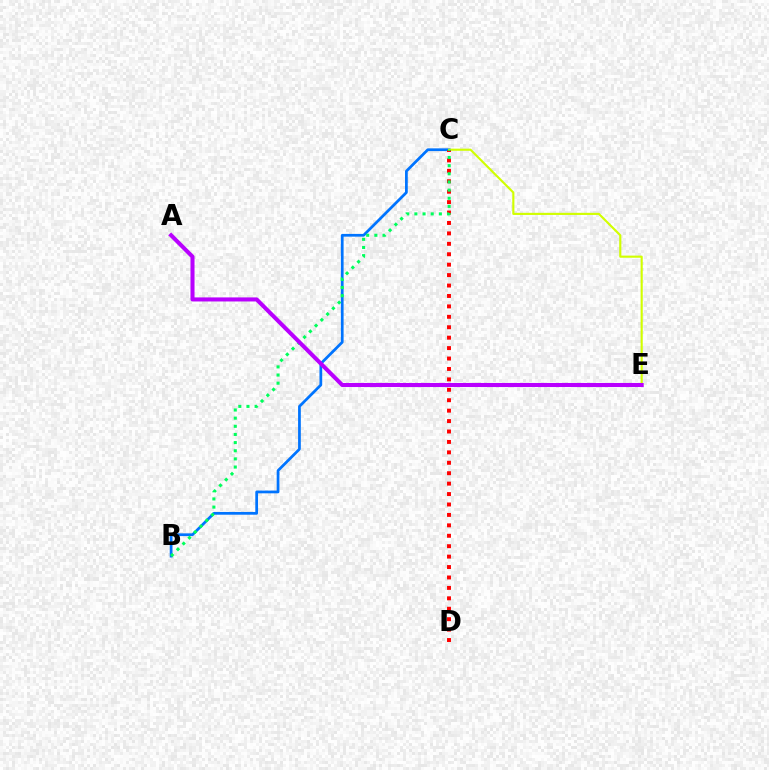{('B', 'C'): [{'color': '#0074ff', 'line_style': 'solid', 'thickness': 1.98}, {'color': '#00ff5c', 'line_style': 'dotted', 'thickness': 2.21}], ('C', 'E'): [{'color': '#d1ff00', 'line_style': 'solid', 'thickness': 1.54}], ('C', 'D'): [{'color': '#ff0000', 'line_style': 'dotted', 'thickness': 2.83}], ('A', 'E'): [{'color': '#b900ff', 'line_style': 'solid', 'thickness': 2.92}]}